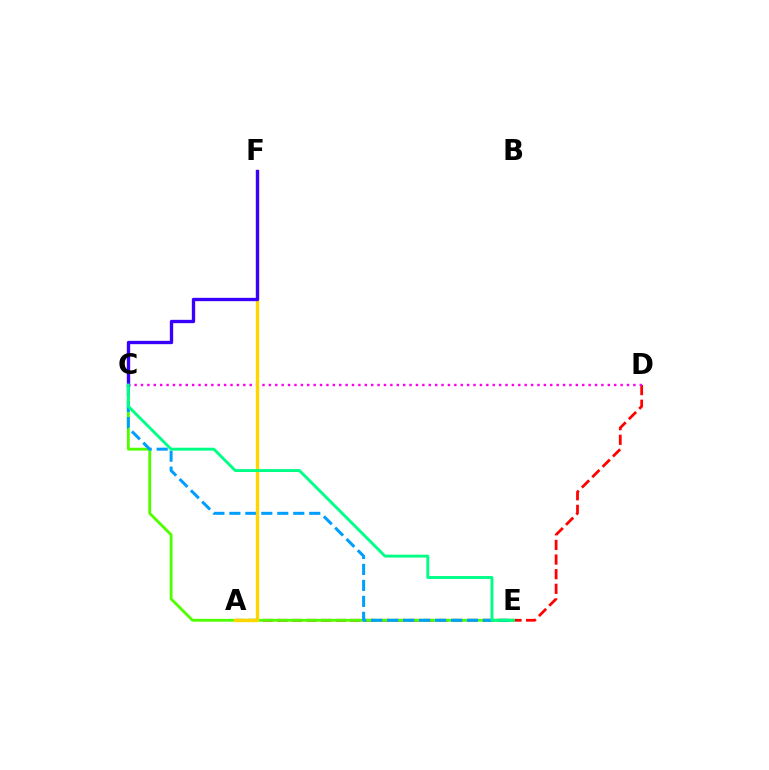{('A', 'D'): [{'color': '#ff0000', 'line_style': 'dashed', 'thickness': 1.99}], ('C', 'D'): [{'color': '#ff00ed', 'line_style': 'dotted', 'thickness': 1.74}], ('C', 'E'): [{'color': '#4fff00', 'line_style': 'solid', 'thickness': 2.05}, {'color': '#009eff', 'line_style': 'dashed', 'thickness': 2.17}, {'color': '#00ff86', 'line_style': 'solid', 'thickness': 2.09}], ('A', 'F'): [{'color': '#ffd500', 'line_style': 'solid', 'thickness': 2.41}], ('C', 'F'): [{'color': '#3700ff', 'line_style': 'solid', 'thickness': 2.39}]}